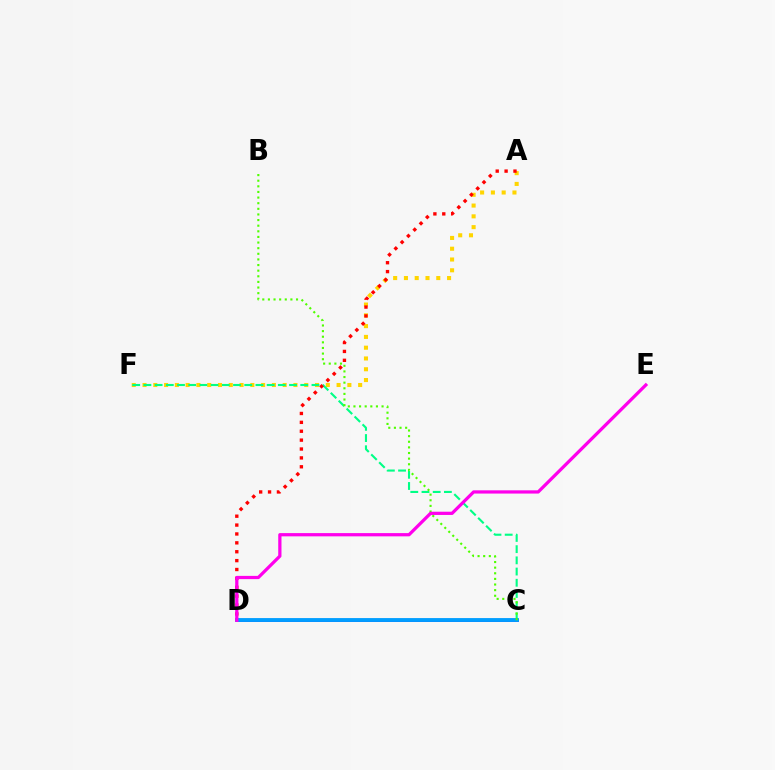{('A', 'F'): [{'color': '#ffd500', 'line_style': 'dotted', 'thickness': 2.93}], ('C', 'F'): [{'color': '#00ff86', 'line_style': 'dashed', 'thickness': 1.52}], ('C', 'D'): [{'color': '#3700ff', 'line_style': 'solid', 'thickness': 1.92}, {'color': '#009eff', 'line_style': 'solid', 'thickness': 2.77}], ('A', 'D'): [{'color': '#ff0000', 'line_style': 'dotted', 'thickness': 2.41}], ('B', 'C'): [{'color': '#4fff00', 'line_style': 'dotted', 'thickness': 1.53}], ('D', 'E'): [{'color': '#ff00ed', 'line_style': 'solid', 'thickness': 2.33}]}